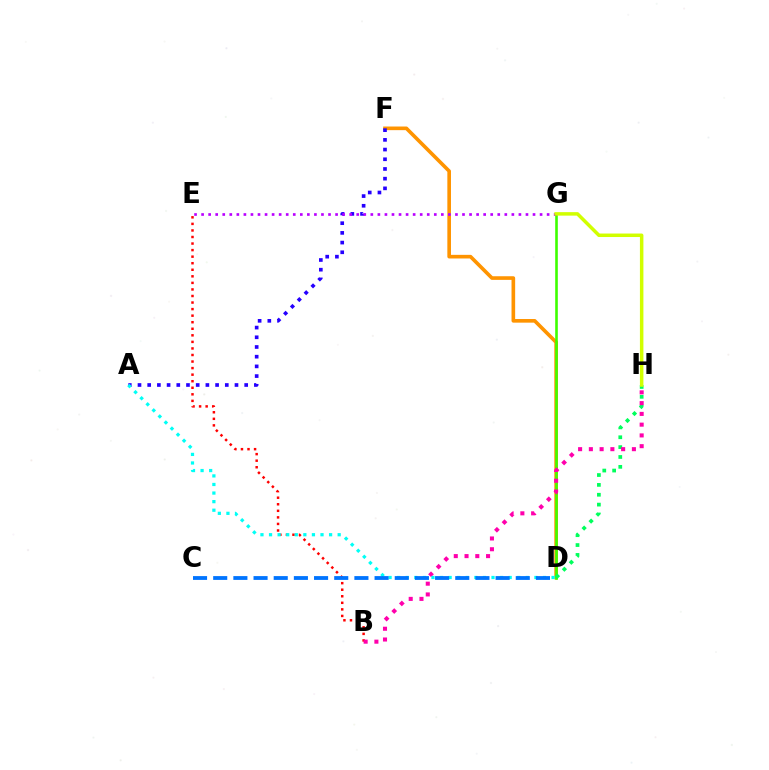{('D', 'F'): [{'color': '#ff9400', 'line_style': 'solid', 'thickness': 2.62}], ('D', 'G'): [{'color': '#3dff00', 'line_style': 'solid', 'thickness': 1.88}], ('B', 'E'): [{'color': '#ff0000', 'line_style': 'dotted', 'thickness': 1.78}], ('D', 'H'): [{'color': '#00ff5c', 'line_style': 'dotted', 'thickness': 2.68}], ('B', 'H'): [{'color': '#ff00ac', 'line_style': 'dotted', 'thickness': 2.92}], ('A', 'F'): [{'color': '#2500ff', 'line_style': 'dotted', 'thickness': 2.64}], ('E', 'G'): [{'color': '#b900ff', 'line_style': 'dotted', 'thickness': 1.92}], ('A', 'D'): [{'color': '#00fff6', 'line_style': 'dotted', 'thickness': 2.33}], ('C', 'D'): [{'color': '#0074ff', 'line_style': 'dashed', 'thickness': 2.74}], ('G', 'H'): [{'color': '#d1ff00', 'line_style': 'solid', 'thickness': 2.51}]}